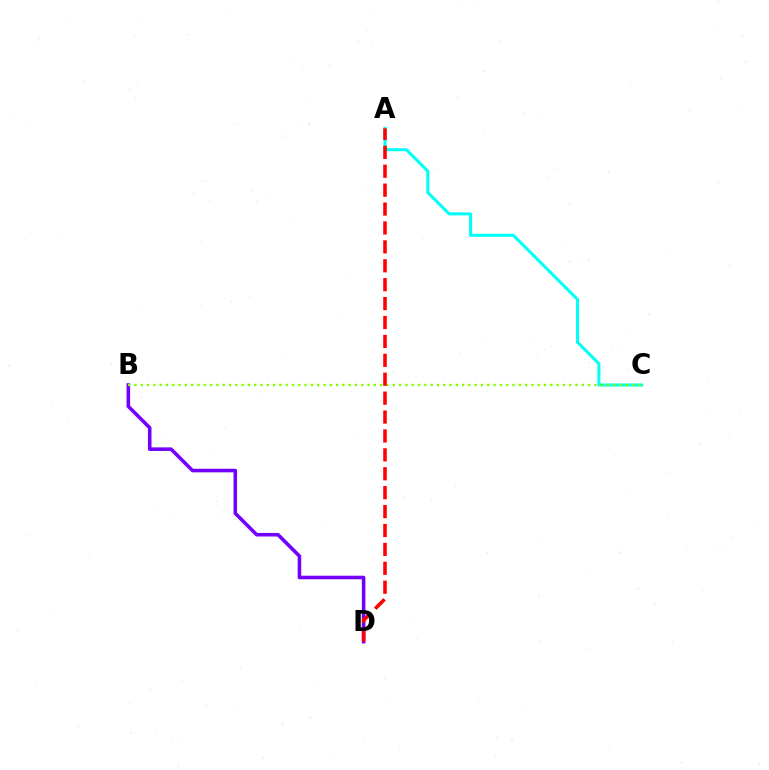{('A', 'C'): [{'color': '#00fff6', 'line_style': 'solid', 'thickness': 2.19}], ('B', 'D'): [{'color': '#7200ff', 'line_style': 'solid', 'thickness': 2.57}], ('B', 'C'): [{'color': '#84ff00', 'line_style': 'dotted', 'thickness': 1.71}], ('A', 'D'): [{'color': '#ff0000', 'line_style': 'dashed', 'thickness': 2.57}]}